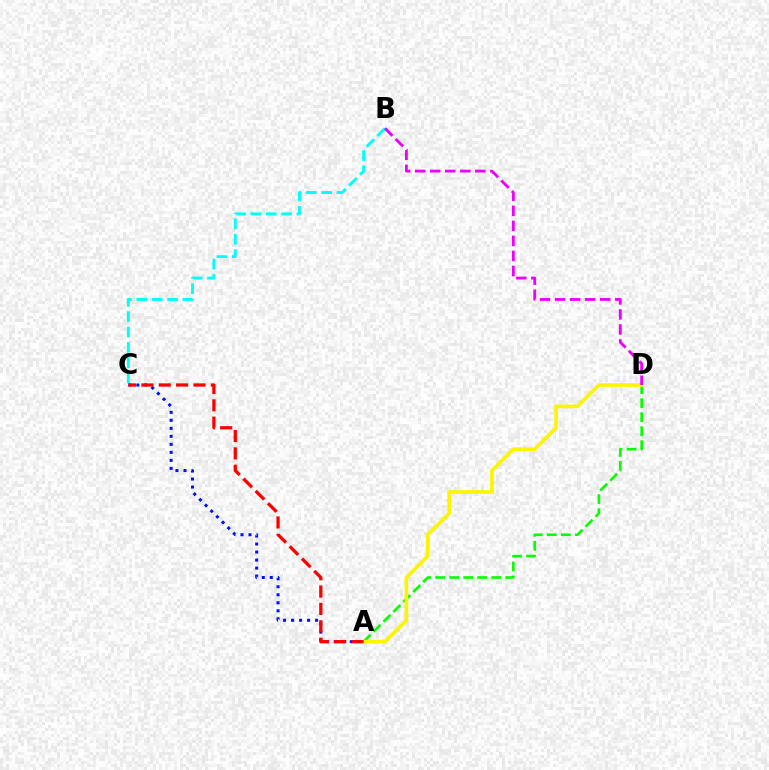{('B', 'C'): [{'color': '#00fff6', 'line_style': 'dashed', 'thickness': 2.09}], ('A', 'C'): [{'color': '#0010ff', 'line_style': 'dotted', 'thickness': 2.18}, {'color': '#ff0000', 'line_style': 'dashed', 'thickness': 2.36}], ('A', 'D'): [{'color': '#08ff00', 'line_style': 'dashed', 'thickness': 1.91}, {'color': '#fcf500', 'line_style': 'solid', 'thickness': 2.63}], ('B', 'D'): [{'color': '#ee00ff', 'line_style': 'dashed', 'thickness': 2.04}]}